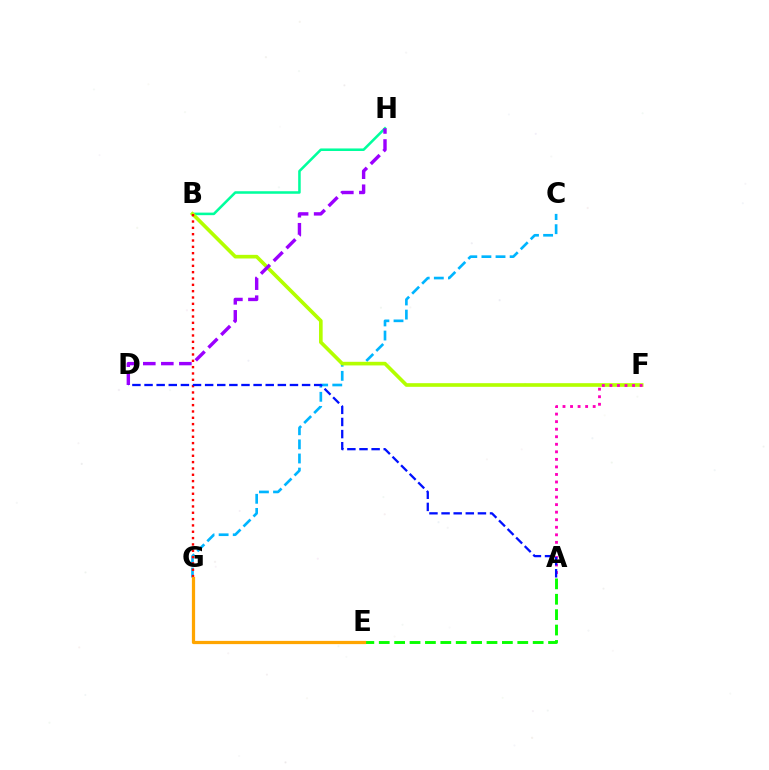{('B', 'H'): [{'color': '#00ff9d', 'line_style': 'solid', 'thickness': 1.83}], ('C', 'G'): [{'color': '#00b5ff', 'line_style': 'dashed', 'thickness': 1.92}], ('A', 'E'): [{'color': '#08ff00', 'line_style': 'dashed', 'thickness': 2.09}], ('B', 'F'): [{'color': '#b3ff00', 'line_style': 'solid', 'thickness': 2.62}], ('D', 'H'): [{'color': '#9b00ff', 'line_style': 'dashed', 'thickness': 2.45}], ('B', 'G'): [{'color': '#ff0000', 'line_style': 'dotted', 'thickness': 1.72}], ('A', 'F'): [{'color': '#ff00bd', 'line_style': 'dotted', 'thickness': 2.05}], ('E', 'G'): [{'color': '#ffa500', 'line_style': 'solid', 'thickness': 2.33}], ('A', 'D'): [{'color': '#0010ff', 'line_style': 'dashed', 'thickness': 1.65}]}